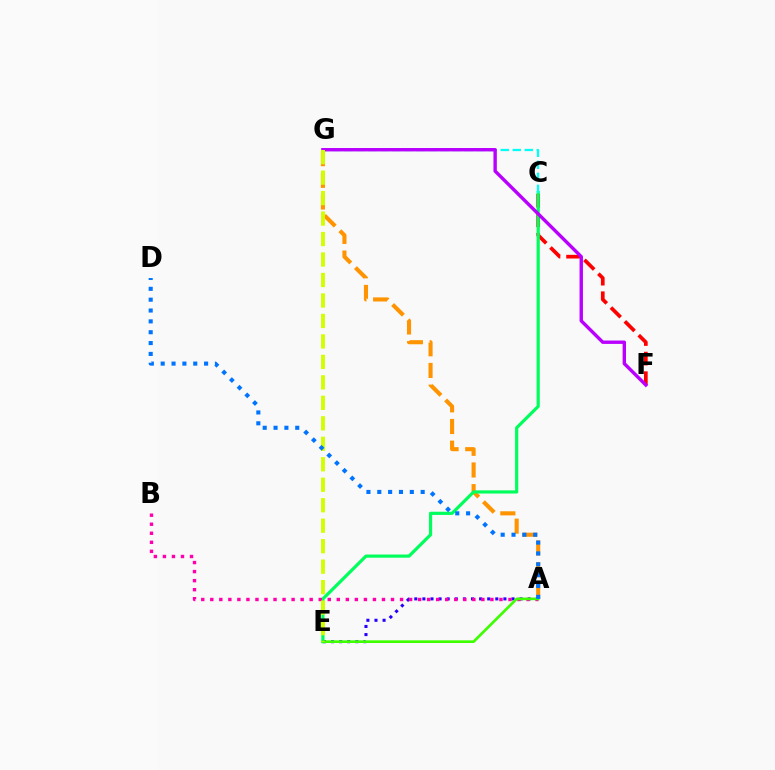{('C', 'F'): [{'color': '#ff0000', 'line_style': 'dashed', 'thickness': 2.66}], ('A', 'G'): [{'color': '#ff9400', 'line_style': 'dashed', 'thickness': 2.94}], ('A', 'E'): [{'color': '#2500ff', 'line_style': 'dotted', 'thickness': 2.2}, {'color': '#3dff00', 'line_style': 'solid', 'thickness': 1.92}], ('C', 'E'): [{'color': '#00ff5c', 'line_style': 'solid', 'thickness': 2.3}], ('A', 'B'): [{'color': '#ff00ac', 'line_style': 'dotted', 'thickness': 2.46}], ('C', 'G'): [{'color': '#00fff6', 'line_style': 'dashed', 'thickness': 1.63}], ('F', 'G'): [{'color': '#b900ff', 'line_style': 'solid', 'thickness': 2.44}], ('E', 'G'): [{'color': '#d1ff00', 'line_style': 'dashed', 'thickness': 2.78}], ('A', 'D'): [{'color': '#0074ff', 'line_style': 'dotted', 'thickness': 2.95}]}